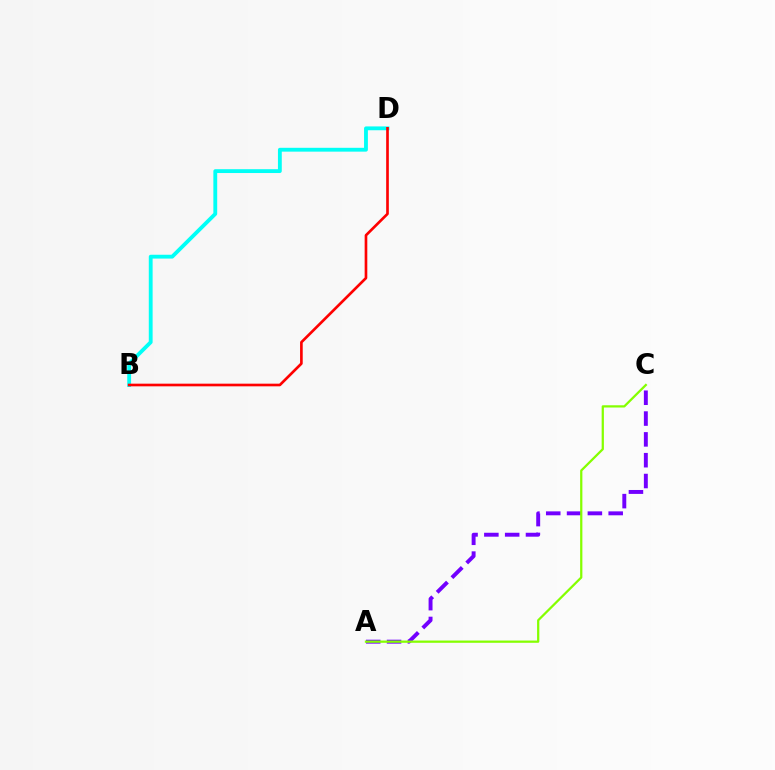{('A', 'C'): [{'color': '#7200ff', 'line_style': 'dashed', 'thickness': 2.83}, {'color': '#84ff00', 'line_style': 'solid', 'thickness': 1.62}], ('B', 'D'): [{'color': '#00fff6', 'line_style': 'solid', 'thickness': 2.76}, {'color': '#ff0000', 'line_style': 'solid', 'thickness': 1.91}]}